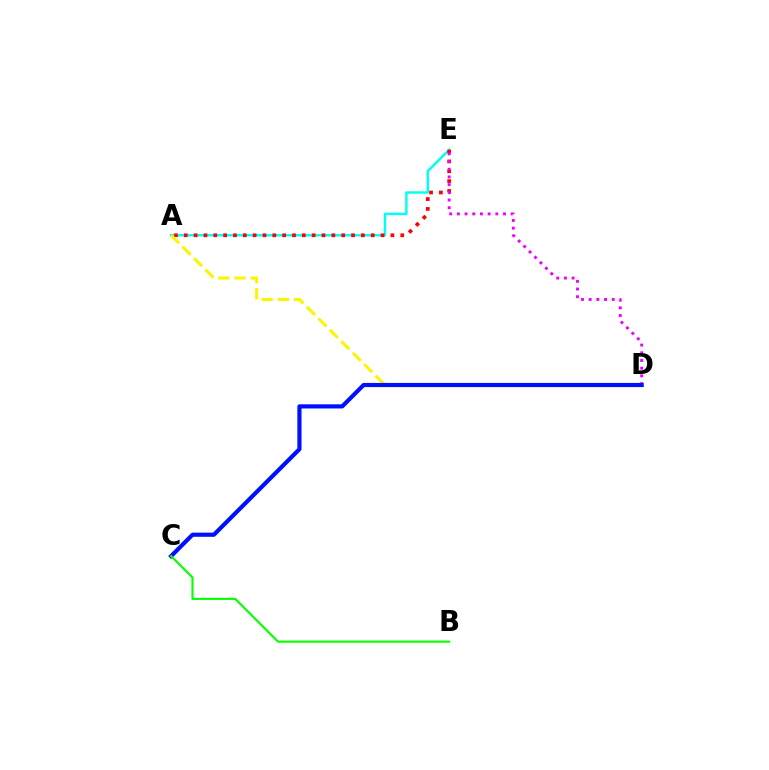{('A', 'E'): [{'color': '#00fff6', 'line_style': 'solid', 'thickness': 1.75}, {'color': '#ff0000', 'line_style': 'dotted', 'thickness': 2.67}], ('A', 'D'): [{'color': '#fcf500', 'line_style': 'dashed', 'thickness': 2.2}], ('D', 'E'): [{'color': '#ee00ff', 'line_style': 'dotted', 'thickness': 2.09}], ('C', 'D'): [{'color': '#0010ff', 'line_style': 'solid', 'thickness': 2.99}], ('B', 'C'): [{'color': '#08ff00', 'line_style': 'solid', 'thickness': 1.54}]}